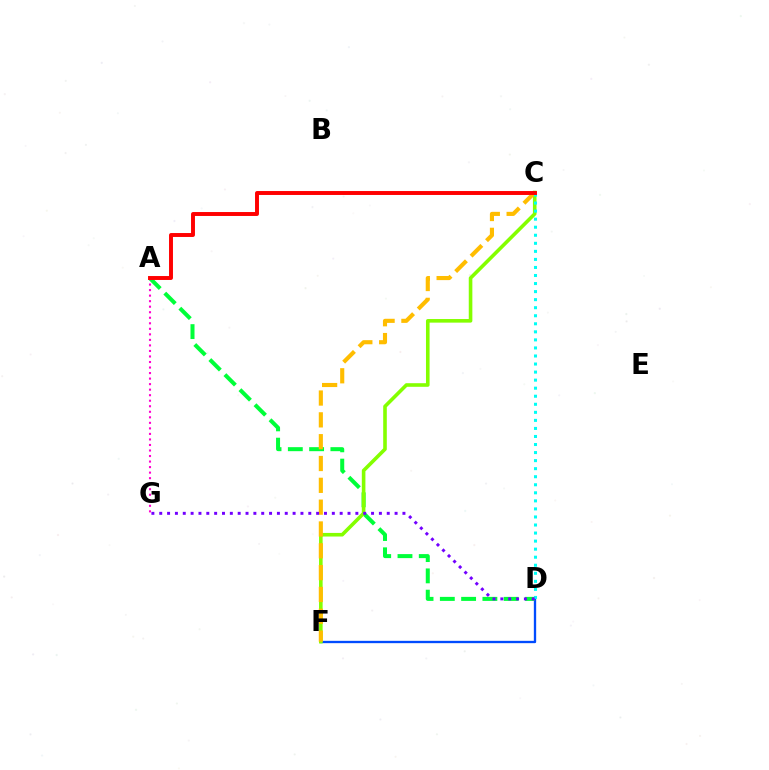{('D', 'F'): [{'color': '#004bff', 'line_style': 'solid', 'thickness': 1.67}], ('A', 'D'): [{'color': '#00ff39', 'line_style': 'dashed', 'thickness': 2.89}], ('C', 'F'): [{'color': '#84ff00', 'line_style': 'solid', 'thickness': 2.59}, {'color': '#ffbd00', 'line_style': 'dashed', 'thickness': 2.96}], ('A', 'G'): [{'color': '#ff00cf', 'line_style': 'dotted', 'thickness': 1.5}], ('C', 'D'): [{'color': '#00fff6', 'line_style': 'dotted', 'thickness': 2.19}], ('A', 'C'): [{'color': '#ff0000', 'line_style': 'solid', 'thickness': 2.83}], ('D', 'G'): [{'color': '#7200ff', 'line_style': 'dotted', 'thickness': 2.13}]}